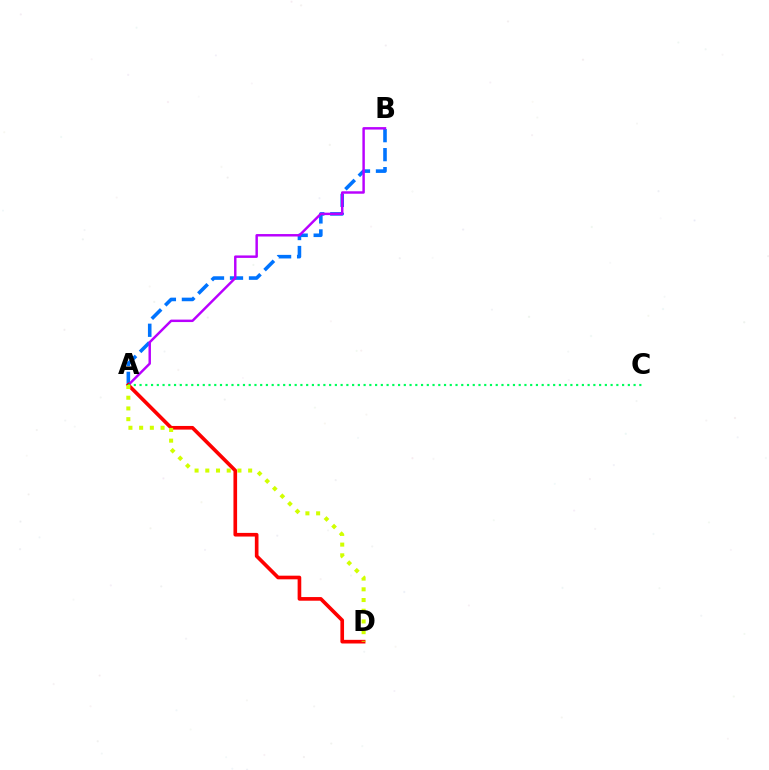{('A', 'B'): [{'color': '#0074ff', 'line_style': 'dashed', 'thickness': 2.58}, {'color': '#b900ff', 'line_style': 'solid', 'thickness': 1.77}], ('A', 'D'): [{'color': '#ff0000', 'line_style': 'solid', 'thickness': 2.63}, {'color': '#d1ff00', 'line_style': 'dotted', 'thickness': 2.91}], ('A', 'C'): [{'color': '#00ff5c', 'line_style': 'dotted', 'thickness': 1.56}]}